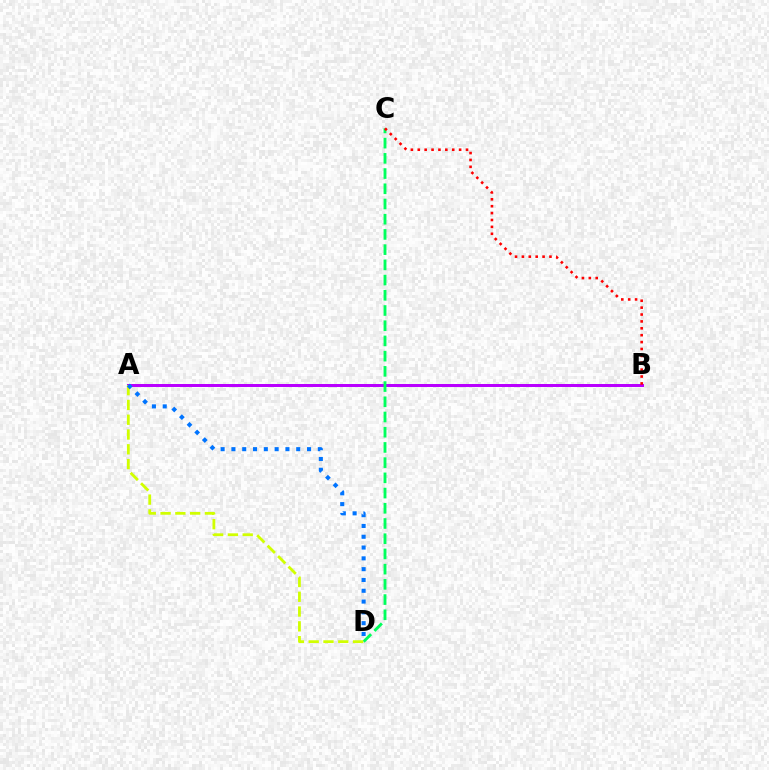{('A', 'B'): [{'color': '#b900ff', 'line_style': 'solid', 'thickness': 2.16}], ('C', 'D'): [{'color': '#00ff5c', 'line_style': 'dashed', 'thickness': 2.07}], ('B', 'C'): [{'color': '#ff0000', 'line_style': 'dotted', 'thickness': 1.87}], ('A', 'D'): [{'color': '#d1ff00', 'line_style': 'dashed', 'thickness': 2.01}, {'color': '#0074ff', 'line_style': 'dotted', 'thickness': 2.94}]}